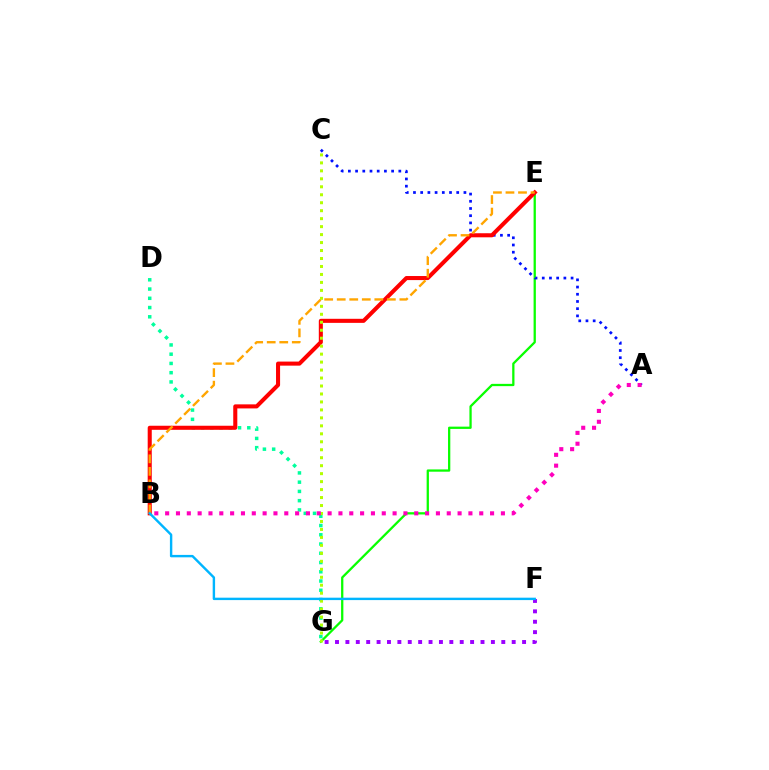{('D', 'G'): [{'color': '#00ff9d', 'line_style': 'dotted', 'thickness': 2.51}], ('E', 'G'): [{'color': '#08ff00', 'line_style': 'solid', 'thickness': 1.64}], ('A', 'C'): [{'color': '#0010ff', 'line_style': 'dotted', 'thickness': 1.96}], ('B', 'E'): [{'color': '#ff0000', 'line_style': 'solid', 'thickness': 2.92}, {'color': '#ffa500', 'line_style': 'dashed', 'thickness': 1.7}], ('C', 'G'): [{'color': '#b3ff00', 'line_style': 'dotted', 'thickness': 2.17}], ('A', 'B'): [{'color': '#ff00bd', 'line_style': 'dotted', 'thickness': 2.94}], ('F', 'G'): [{'color': '#9b00ff', 'line_style': 'dotted', 'thickness': 2.82}], ('B', 'F'): [{'color': '#00b5ff', 'line_style': 'solid', 'thickness': 1.73}]}